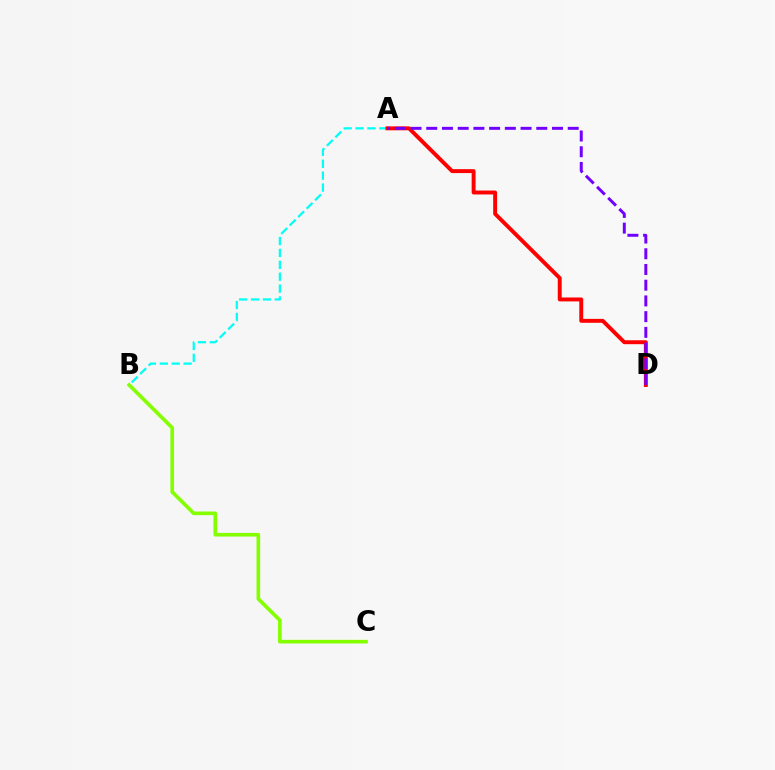{('A', 'B'): [{'color': '#00fff6', 'line_style': 'dashed', 'thickness': 1.62}], ('A', 'D'): [{'color': '#ff0000', 'line_style': 'solid', 'thickness': 2.82}, {'color': '#7200ff', 'line_style': 'dashed', 'thickness': 2.14}], ('B', 'C'): [{'color': '#84ff00', 'line_style': 'solid', 'thickness': 2.62}]}